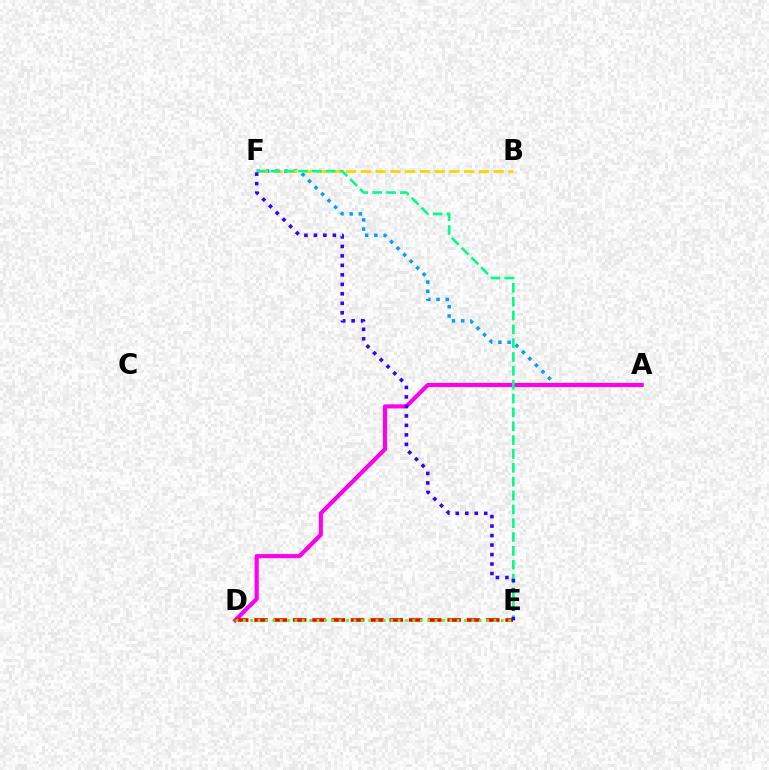{('A', 'F'): [{'color': '#009eff', 'line_style': 'dotted', 'thickness': 2.5}], ('B', 'F'): [{'color': '#ffd500', 'line_style': 'dashed', 'thickness': 2.0}], ('A', 'D'): [{'color': '#ff00ed', 'line_style': 'solid', 'thickness': 2.97}], ('E', 'F'): [{'color': '#00ff86', 'line_style': 'dashed', 'thickness': 1.88}, {'color': '#3700ff', 'line_style': 'dotted', 'thickness': 2.58}], ('D', 'E'): [{'color': '#ff0000', 'line_style': 'dashed', 'thickness': 2.62}, {'color': '#4fff00', 'line_style': 'dotted', 'thickness': 2.0}]}